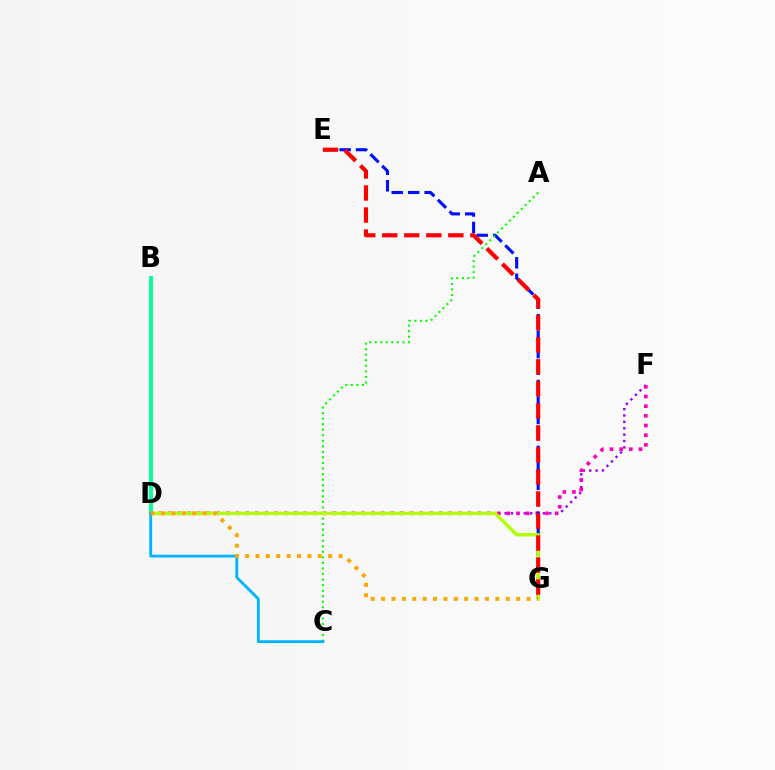{('D', 'F'): [{'color': '#9b00ff', 'line_style': 'dotted', 'thickness': 1.73}, {'color': '#ff00bd', 'line_style': 'dotted', 'thickness': 2.63}], ('E', 'G'): [{'color': '#0010ff', 'line_style': 'dashed', 'thickness': 2.24}, {'color': '#ff0000', 'line_style': 'dashed', 'thickness': 2.99}], ('A', 'C'): [{'color': '#08ff00', 'line_style': 'dotted', 'thickness': 1.51}], ('D', 'G'): [{'color': '#b3ff00', 'line_style': 'solid', 'thickness': 2.44}, {'color': '#ffa500', 'line_style': 'dotted', 'thickness': 2.82}], ('B', 'D'): [{'color': '#00ff9d', 'line_style': 'solid', 'thickness': 2.76}], ('C', 'D'): [{'color': '#00b5ff', 'line_style': 'solid', 'thickness': 2.03}]}